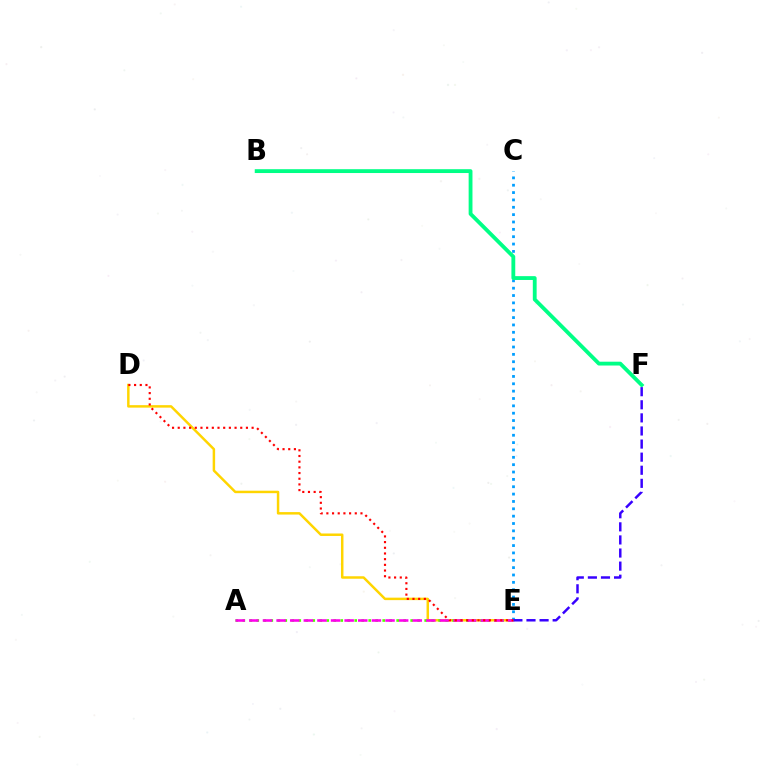{('D', 'E'): [{'color': '#ffd500', 'line_style': 'solid', 'thickness': 1.78}, {'color': '#ff0000', 'line_style': 'dotted', 'thickness': 1.54}], ('C', 'E'): [{'color': '#009eff', 'line_style': 'dotted', 'thickness': 2.0}], ('A', 'E'): [{'color': '#4fff00', 'line_style': 'dotted', 'thickness': 1.9}, {'color': '#ff00ed', 'line_style': 'dashed', 'thickness': 1.85}], ('B', 'F'): [{'color': '#00ff86', 'line_style': 'solid', 'thickness': 2.76}], ('E', 'F'): [{'color': '#3700ff', 'line_style': 'dashed', 'thickness': 1.78}]}